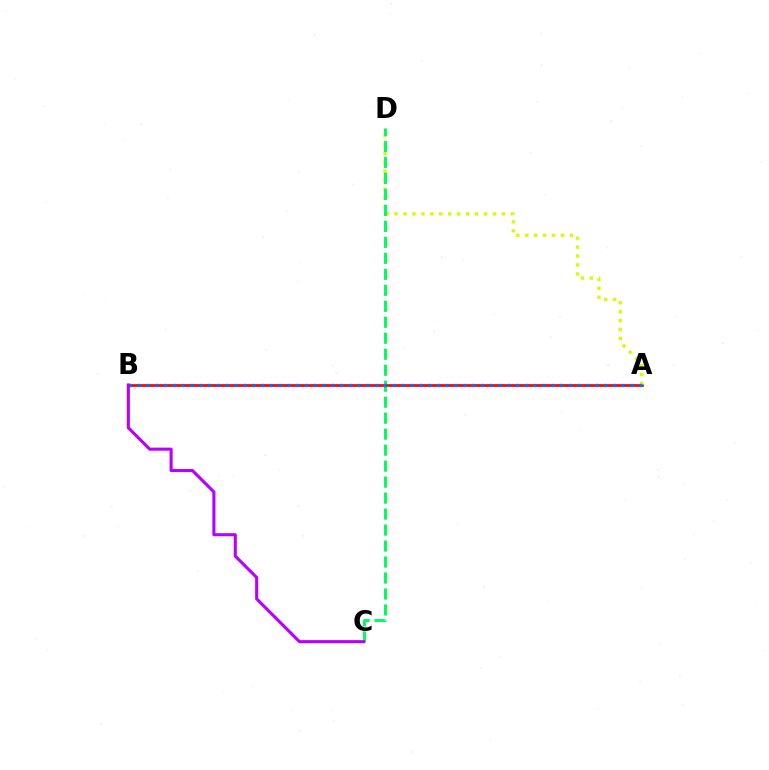{('A', 'B'): [{'color': '#ff0000', 'line_style': 'solid', 'thickness': 1.95}, {'color': '#0074ff', 'line_style': 'dotted', 'thickness': 2.39}], ('A', 'D'): [{'color': '#d1ff00', 'line_style': 'dotted', 'thickness': 2.43}], ('C', 'D'): [{'color': '#00ff5c', 'line_style': 'dashed', 'thickness': 2.17}], ('B', 'C'): [{'color': '#b900ff', 'line_style': 'solid', 'thickness': 2.22}]}